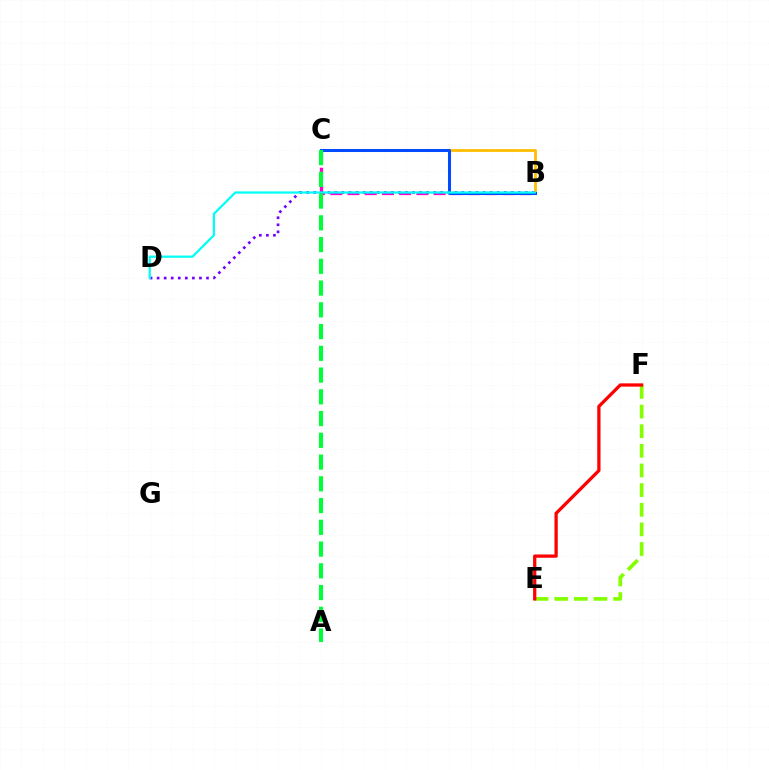{('E', 'F'): [{'color': '#84ff00', 'line_style': 'dashed', 'thickness': 2.67}, {'color': '#ff0000', 'line_style': 'solid', 'thickness': 2.35}], ('B', 'C'): [{'color': '#ff00cf', 'line_style': 'dashed', 'thickness': 2.34}, {'color': '#ffbd00', 'line_style': 'solid', 'thickness': 2.0}, {'color': '#004bff', 'line_style': 'solid', 'thickness': 2.18}], ('B', 'D'): [{'color': '#7200ff', 'line_style': 'dotted', 'thickness': 1.92}, {'color': '#00fff6', 'line_style': 'solid', 'thickness': 1.61}], ('A', 'C'): [{'color': '#00ff39', 'line_style': 'dashed', 'thickness': 2.95}]}